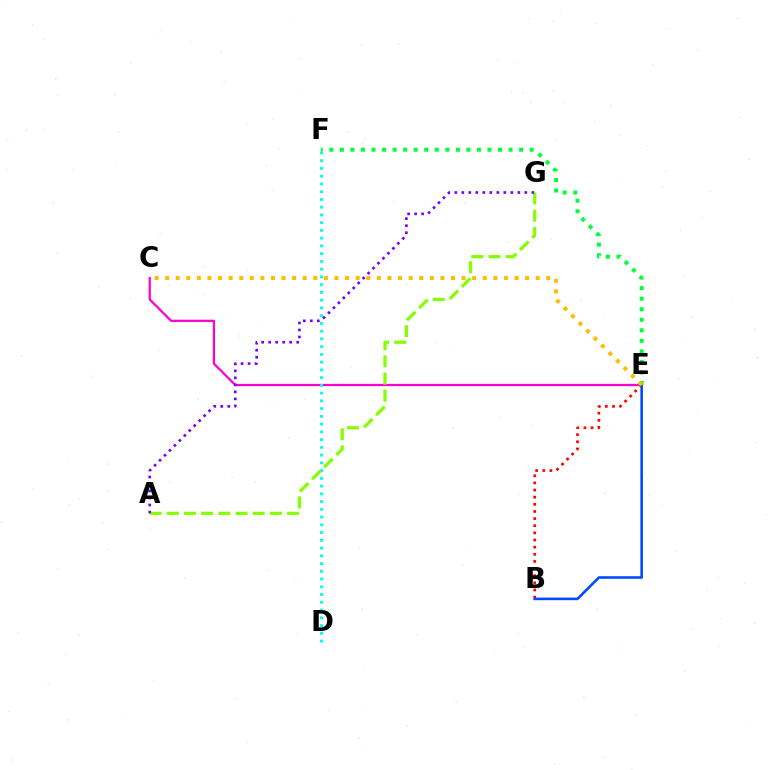{('C', 'E'): [{'color': '#ff00cf', 'line_style': 'solid', 'thickness': 1.61}, {'color': '#ffbd00', 'line_style': 'dotted', 'thickness': 2.88}], ('B', 'E'): [{'color': '#ff0000', 'line_style': 'dotted', 'thickness': 1.94}, {'color': '#004bff', 'line_style': 'solid', 'thickness': 1.88}], ('D', 'F'): [{'color': '#00fff6', 'line_style': 'dotted', 'thickness': 2.1}], ('A', 'G'): [{'color': '#84ff00', 'line_style': 'dashed', 'thickness': 2.34}, {'color': '#7200ff', 'line_style': 'dotted', 'thickness': 1.9}], ('E', 'F'): [{'color': '#00ff39', 'line_style': 'dotted', 'thickness': 2.86}]}